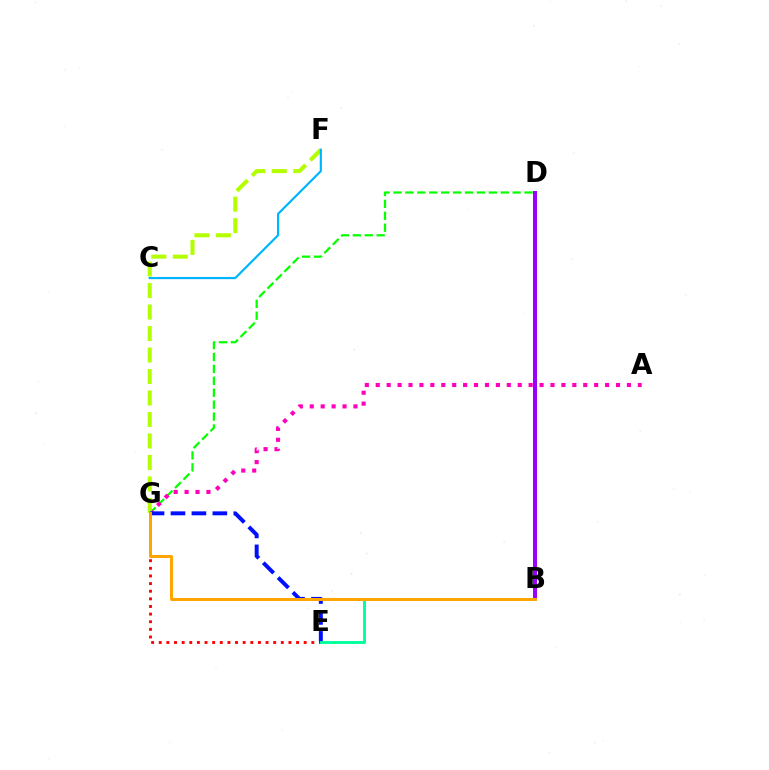{('D', 'G'): [{'color': '#08ff00', 'line_style': 'dashed', 'thickness': 1.62}], ('E', 'G'): [{'color': '#ff0000', 'line_style': 'dotted', 'thickness': 2.07}, {'color': '#0010ff', 'line_style': 'dashed', 'thickness': 2.84}], ('B', 'D'): [{'color': '#9b00ff', 'line_style': 'solid', 'thickness': 2.89}], ('A', 'G'): [{'color': '#ff00bd', 'line_style': 'dotted', 'thickness': 2.97}], ('F', 'G'): [{'color': '#b3ff00', 'line_style': 'dashed', 'thickness': 2.92}], ('C', 'F'): [{'color': '#00b5ff', 'line_style': 'solid', 'thickness': 1.57}], ('B', 'E'): [{'color': '#00ff9d', 'line_style': 'solid', 'thickness': 2.09}], ('B', 'G'): [{'color': '#ffa500', 'line_style': 'solid', 'thickness': 2.14}]}